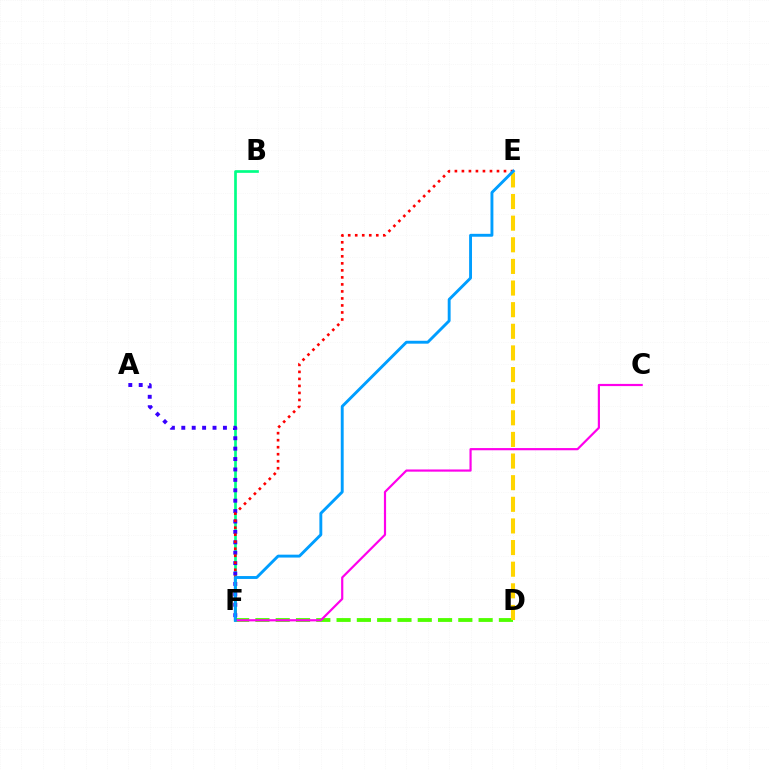{('D', 'F'): [{'color': '#4fff00', 'line_style': 'dashed', 'thickness': 2.76}], ('B', 'F'): [{'color': '#00ff86', 'line_style': 'solid', 'thickness': 1.94}], ('A', 'F'): [{'color': '#3700ff', 'line_style': 'dotted', 'thickness': 2.83}], ('D', 'E'): [{'color': '#ffd500', 'line_style': 'dashed', 'thickness': 2.94}], ('C', 'F'): [{'color': '#ff00ed', 'line_style': 'solid', 'thickness': 1.58}], ('E', 'F'): [{'color': '#ff0000', 'line_style': 'dotted', 'thickness': 1.91}, {'color': '#009eff', 'line_style': 'solid', 'thickness': 2.08}]}